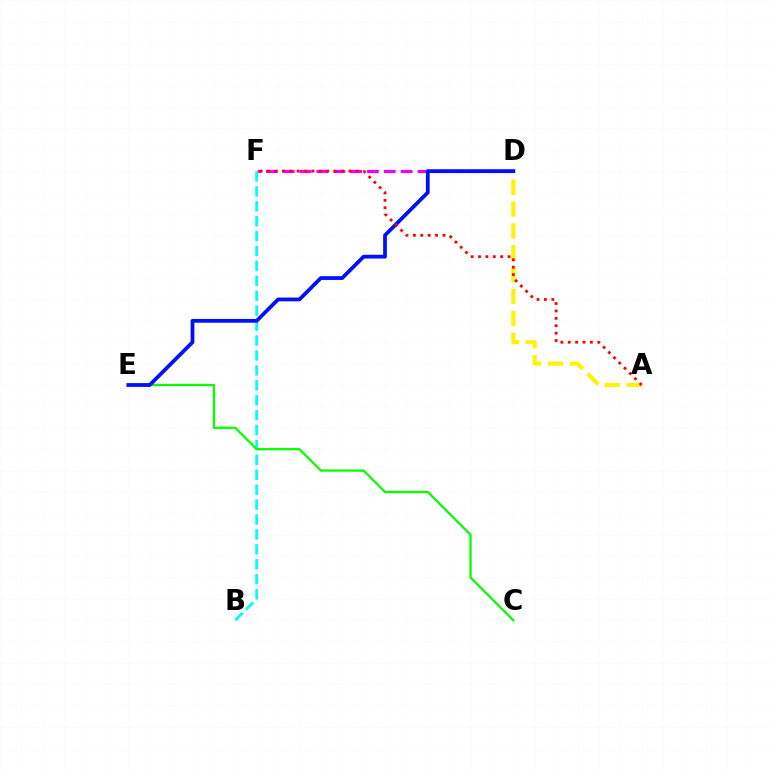{('A', 'D'): [{'color': '#fcf500', 'line_style': 'dashed', 'thickness': 2.97}], ('D', 'F'): [{'color': '#ee00ff', 'line_style': 'dashed', 'thickness': 2.29}], ('B', 'F'): [{'color': '#00fff6', 'line_style': 'dashed', 'thickness': 2.03}], ('C', 'E'): [{'color': '#08ff00', 'line_style': 'solid', 'thickness': 1.65}], ('D', 'E'): [{'color': '#0010ff', 'line_style': 'solid', 'thickness': 2.71}], ('A', 'F'): [{'color': '#ff0000', 'line_style': 'dotted', 'thickness': 2.01}]}